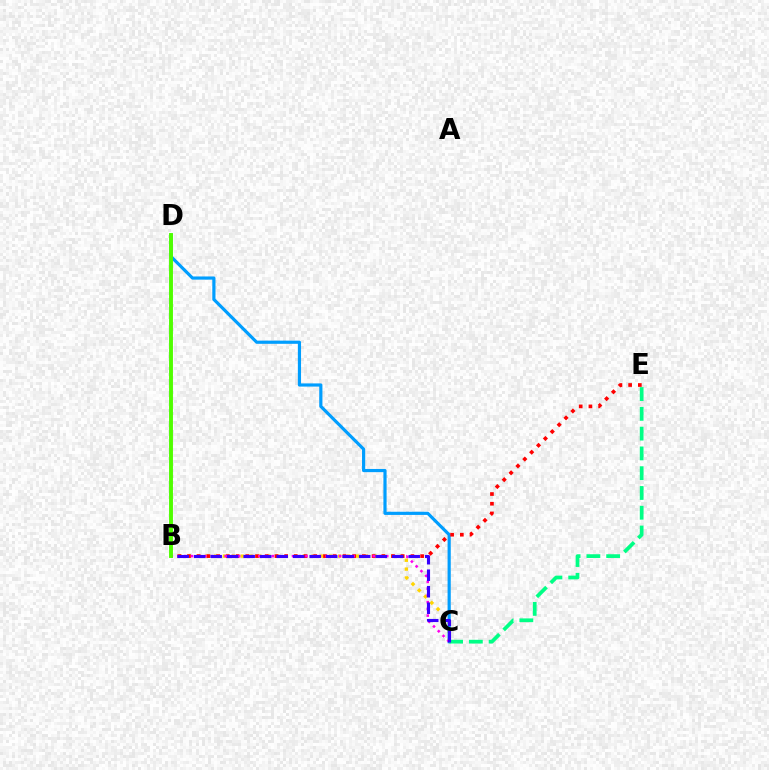{('B', 'C'): [{'color': '#ffd500', 'line_style': 'dotted', 'thickness': 2.41}, {'color': '#ff00ed', 'line_style': 'dotted', 'thickness': 1.83}, {'color': '#3700ff', 'line_style': 'dashed', 'thickness': 2.24}], ('C', 'D'): [{'color': '#009eff', 'line_style': 'solid', 'thickness': 2.29}], ('C', 'E'): [{'color': '#00ff86', 'line_style': 'dashed', 'thickness': 2.69}], ('B', 'E'): [{'color': '#ff0000', 'line_style': 'dotted', 'thickness': 2.64}], ('B', 'D'): [{'color': '#4fff00', 'line_style': 'solid', 'thickness': 2.81}]}